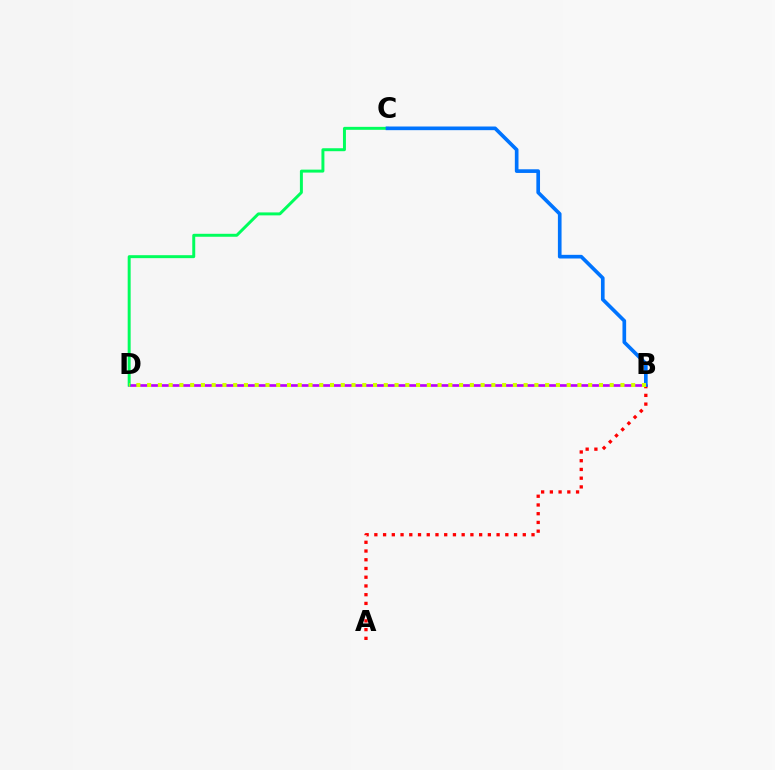{('B', 'D'): [{'color': '#b900ff', 'line_style': 'solid', 'thickness': 1.92}, {'color': '#d1ff00', 'line_style': 'dotted', 'thickness': 2.92}], ('C', 'D'): [{'color': '#00ff5c', 'line_style': 'solid', 'thickness': 2.13}], ('A', 'B'): [{'color': '#ff0000', 'line_style': 'dotted', 'thickness': 2.37}], ('B', 'C'): [{'color': '#0074ff', 'line_style': 'solid', 'thickness': 2.63}]}